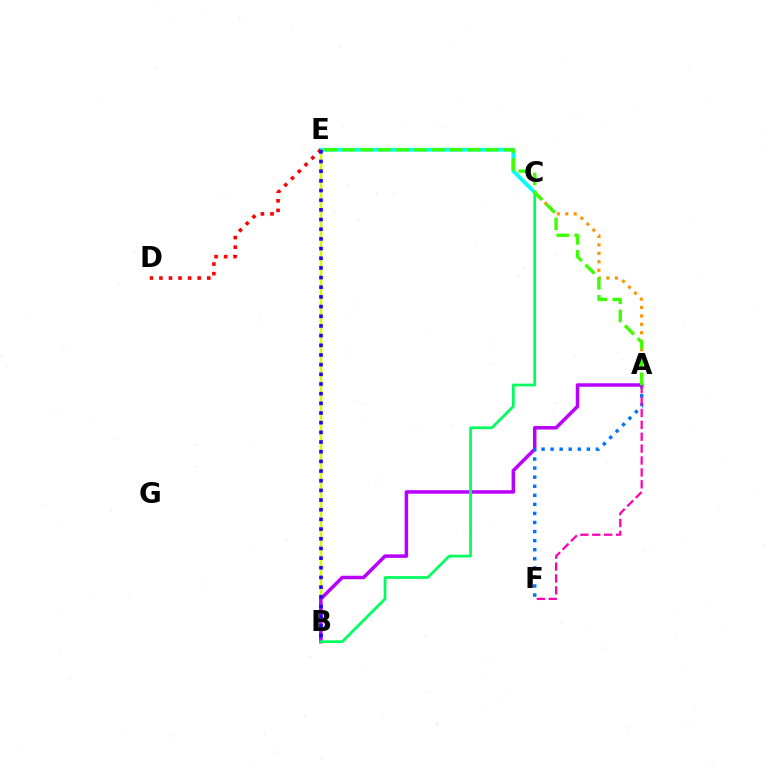{('B', 'E'): [{'color': '#d1ff00', 'line_style': 'solid', 'thickness': 1.79}, {'color': '#2500ff', 'line_style': 'dotted', 'thickness': 2.63}], ('A', 'C'): [{'color': '#ff9400', 'line_style': 'dotted', 'thickness': 2.29}], ('C', 'E'): [{'color': '#00fff6', 'line_style': 'solid', 'thickness': 2.71}], ('A', 'B'): [{'color': '#b900ff', 'line_style': 'solid', 'thickness': 2.53}], ('A', 'F'): [{'color': '#0074ff', 'line_style': 'dotted', 'thickness': 2.46}, {'color': '#ff00ac', 'line_style': 'dashed', 'thickness': 1.62}], ('D', 'E'): [{'color': '#ff0000', 'line_style': 'dotted', 'thickness': 2.6}], ('B', 'C'): [{'color': '#00ff5c', 'line_style': 'solid', 'thickness': 1.97}], ('A', 'E'): [{'color': '#3dff00', 'line_style': 'dashed', 'thickness': 2.44}]}